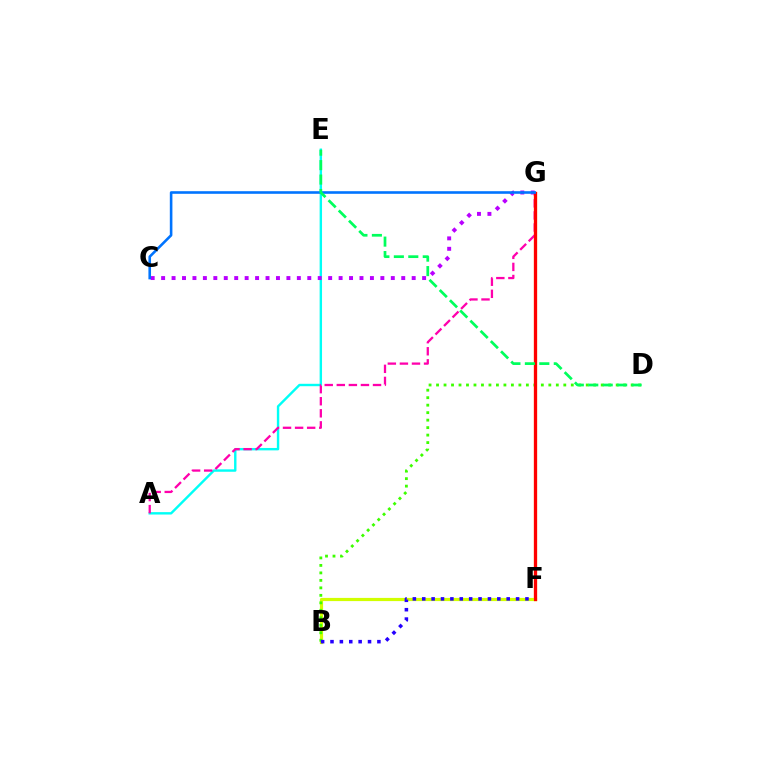{('F', 'G'): [{'color': '#ff9400', 'line_style': 'solid', 'thickness': 2.37}, {'color': '#ff0000', 'line_style': 'solid', 'thickness': 2.25}], ('B', 'F'): [{'color': '#d1ff00', 'line_style': 'solid', 'thickness': 2.3}, {'color': '#2500ff', 'line_style': 'dotted', 'thickness': 2.55}], ('B', 'D'): [{'color': '#3dff00', 'line_style': 'dotted', 'thickness': 2.03}], ('A', 'E'): [{'color': '#00fff6', 'line_style': 'solid', 'thickness': 1.73}], ('C', 'G'): [{'color': '#b900ff', 'line_style': 'dotted', 'thickness': 2.84}, {'color': '#0074ff', 'line_style': 'solid', 'thickness': 1.87}], ('A', 'G'): [{'color': '#ff00ac', 'line_style': 'dashed', 'thickness': 1.64}], ('D', 'E'): [{'color': '#00ff5c', 'line_style': 'dashed', 'thickness': 1.96}]}